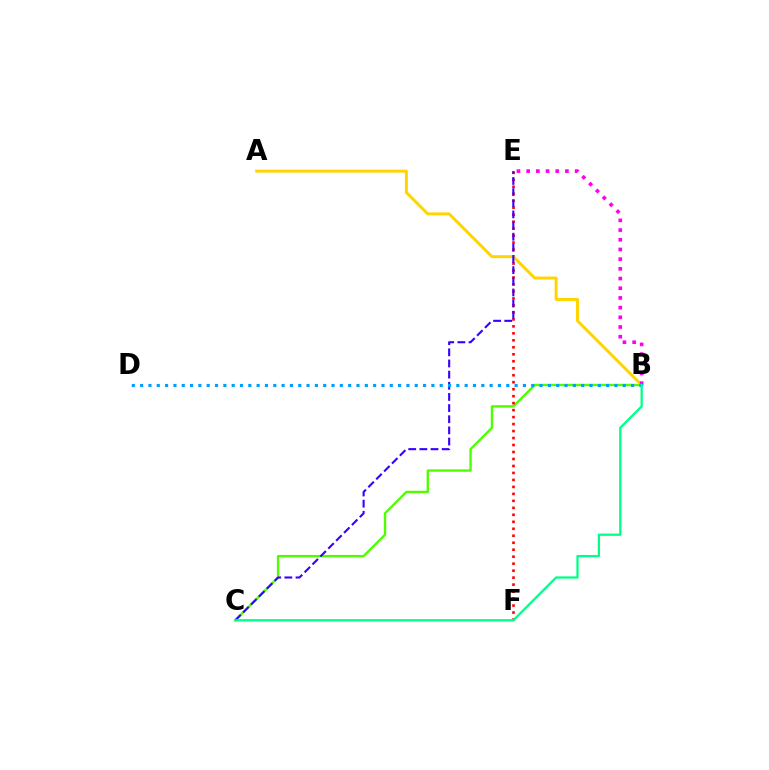{('B', 'C'): [{'color': '#4fff00', 'line_style': 'solid', 'thickness': 1.71}, {'color': '#00ff86', 'line_style': 'solid', 'thickness': 1.63}], ('E', 'F'): [{'color': '#ff0000', 'line_style': 'dotted', 'thickness': 1.9}], ('A', 'B'): [{'color': '#ffd500', 'line_style': 'solid', 'thickness': 2.13}], ('B', 'E'): [{'color': '#ff00ed', 'line_style': 'dotted', 'thickness': 2.63}], ('C', 'E'): [{'color': '#3700ff', 'line_style': 'dashed', 'thickness': 1.51}], ('B', 'D'): [{'color': '#009eff', 'line_style': 'dotted', 'thickness': 2.26}]}